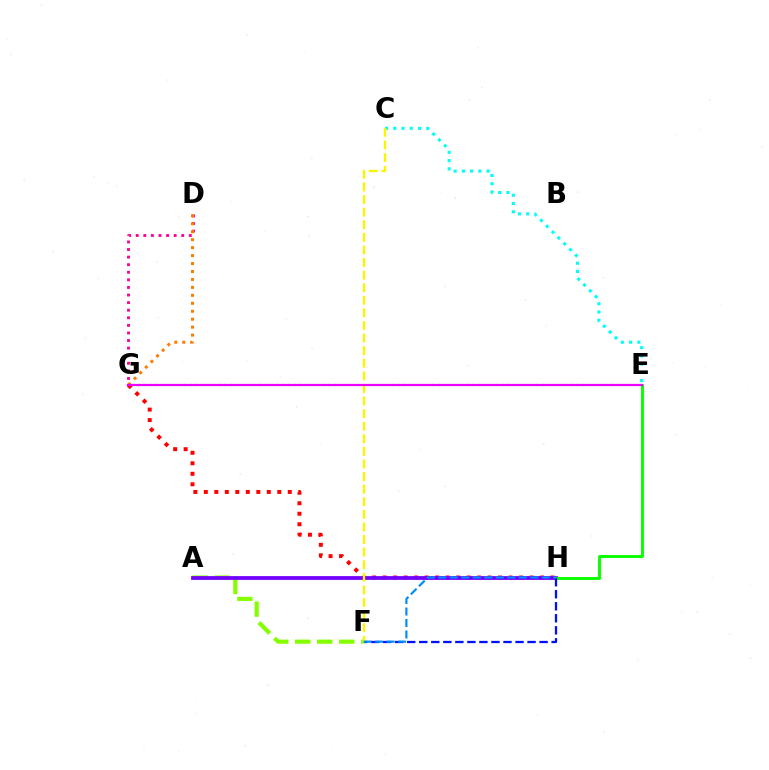{('E', 'G'): [{'color': '#00ff74', 'line_style': 'dotted', 'thickness': 1.57}, {'color': '#ee00ff', 'line_style': 'solid', 'thickness': 1.61}], ('C', 'E'): [{'color': '#00fff6', 'line_style': 'dotted', 'thickness': 2.24}], ('G', 'H'): [{'color': '#ff0000', 'line_style': 'dotted', 'thickness': 2.85}], ('A', 'F'): [{'color': '#84ff00', 'line_style': 'dashed', 'thickness': 2.99}], ('A', 'H'): [{'color': '#7200ff', 'line_style': 'solid', 'thickness': 2.72}], ('E', 'H'): [{'color': '#08ff00', 'line_style': 'solid', 'thickness': 2.09}], ('D', 'G'): [{'color': '#ff0094', 'line_style': 'dotted', 'thickness': 2.06}, {'color': '#ff7c00', 'line_style': 'dotted', 'thickness': 2.16}], ('F', 'H'): [{'color': '#0010ff', 'line_style': 'dashed', 'thickness': 1.63}, {'color': '#008cff', 'line_style': 'dashed', 'thickness': 1.56}], ('C', 'F'): [{'color': '#fcf500', 'line_style': 'dashed', 'thickness': 1.71}]}